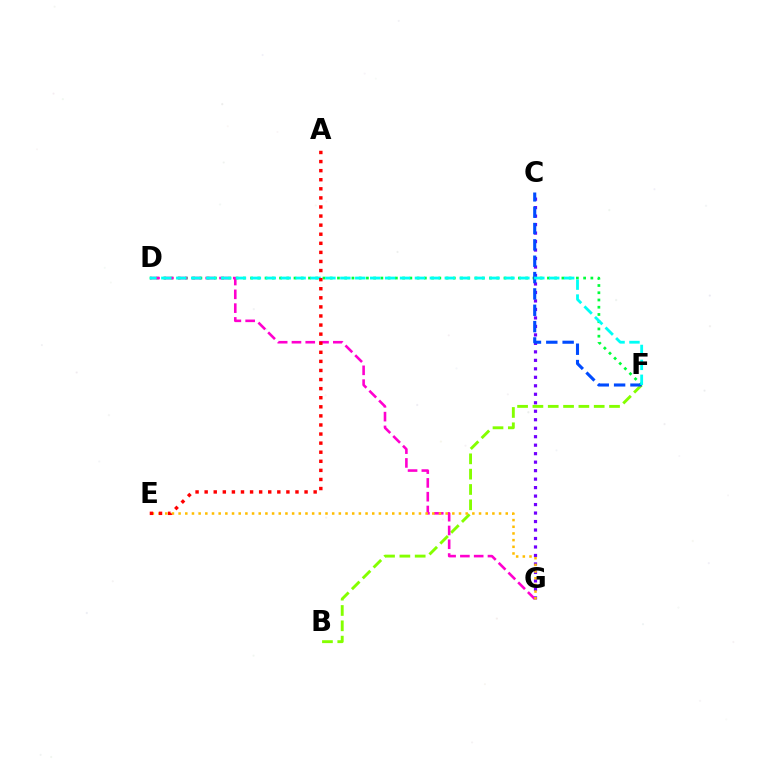{('B', 'F'): [{'color': '#84ff00', 'line_style': 'dashed', 'thickness': 2.08}], ('D', 'F'): [{'color': '#00ff39', 'line_style': 'dotted', 'thickness': 1.97}, {'color': '#00fff6', 'line_style': 'dashed', 'thickness': 2.03}], ('C', 'G'): [{'color': '#7200ff', 'line_style': 'dotted', 'thickness': 2.31}], ('D', 'G'): [{'color': '#ff00cf', 'line_style': 'dashed', 'thickness': 1.87}], ('C', 'F'): [{'color': '#004bff', 'line_style': 'dashed', 'thickness': 2.22}], ('E', 'G'): [{'color': '#ffbd00', 'line_style': 'dotted', 'thickness': 1.81}], ('A', 'E'): [{'color': '#ff0000', 'line_style': 'dotted', 'thickness': 2.47}]}